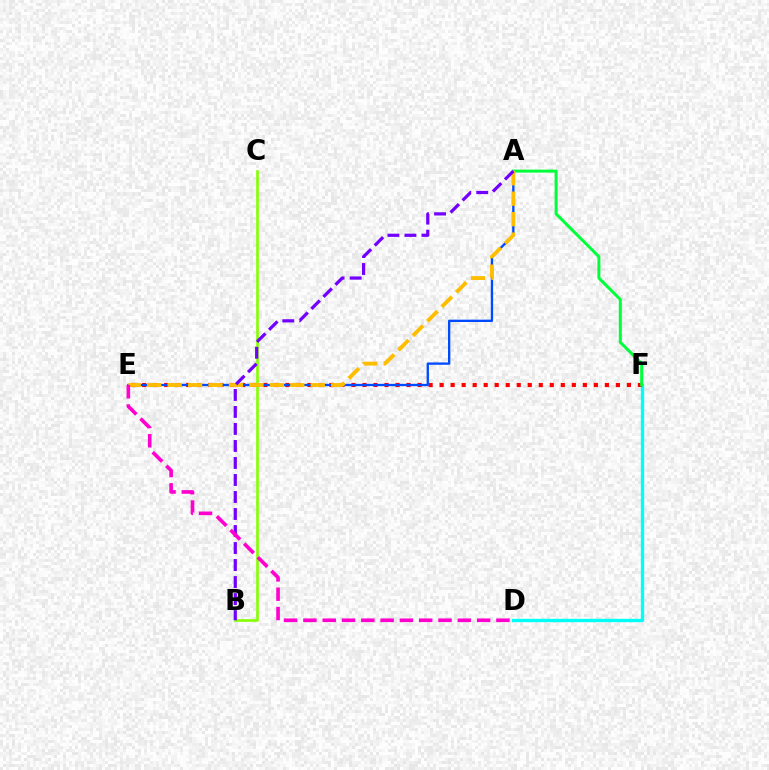{('B', 'C'): [{'color': '#84ff00', 'line_style': 'solid', 'thickness': 1.88}], ('D', 'F'): [{'color': '#00fff6', 'line_style': 'solid', 'thickness': 2.41}], ('E', 'F'): [{'color': '#ff0000', 'line_style': 'dotted', 'thickness': 2.99}], ('A', 'E'): [{'color': '#004bff', 'line_style': 'solid', 'thickness': 1.68}, {'color': '#ffbd00', 'line_style': 'dashed', 'thickness': 2.78}], ('A', 'F'): [{'color': '#00ff39', 'line_style': 'solid', 'thickness': 2.16}], ('A', 'B'): [{'color': '#7200ff', 'line_style': 'dashed', 'thickness': 2.31}], ('D', 'E'): [{'color': '#ff00cf', 'line_style': 'dashed', 'thickness': 2.62}]}